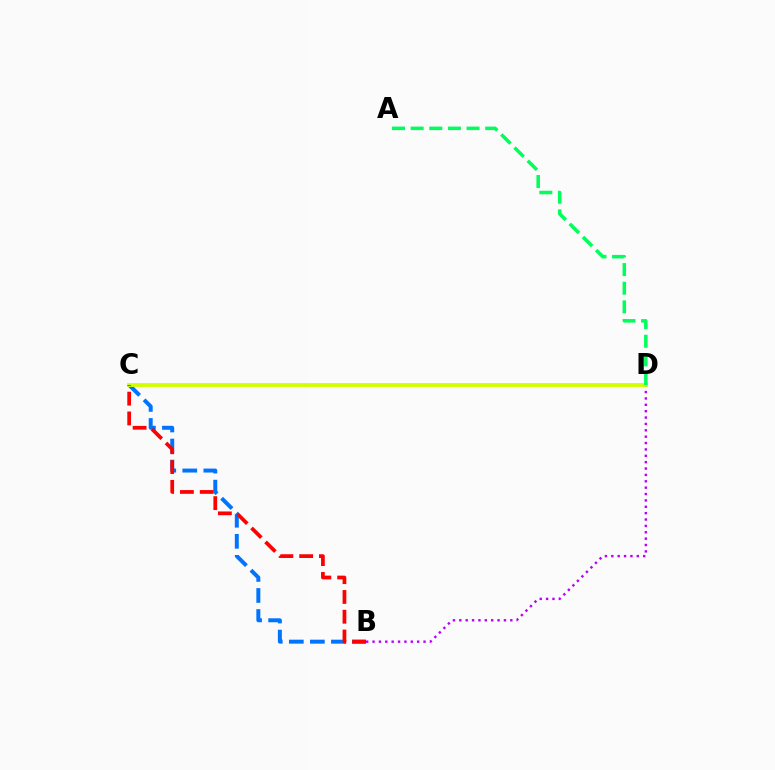{('B', 'D'): [{'color': '#b900ff', 'line_style': 'dotted', 'thickness': 1.73}], ('B', 'C'): [{'color': '#0074ff', 'line_style': 'dashed', 'thickness': 2.86}, {'color': '#ff0000', 'line_style': 'dashed', 'thickness': 2.69}], ('C', 'D'): [{'color': '#d1ff00', 'line_style': 'solid', 'thickness': 2.76}], ('A', 'D'): [{'color': '#00ff5c', 'line_style': 'dashed', 'thickness': 2.53}]}